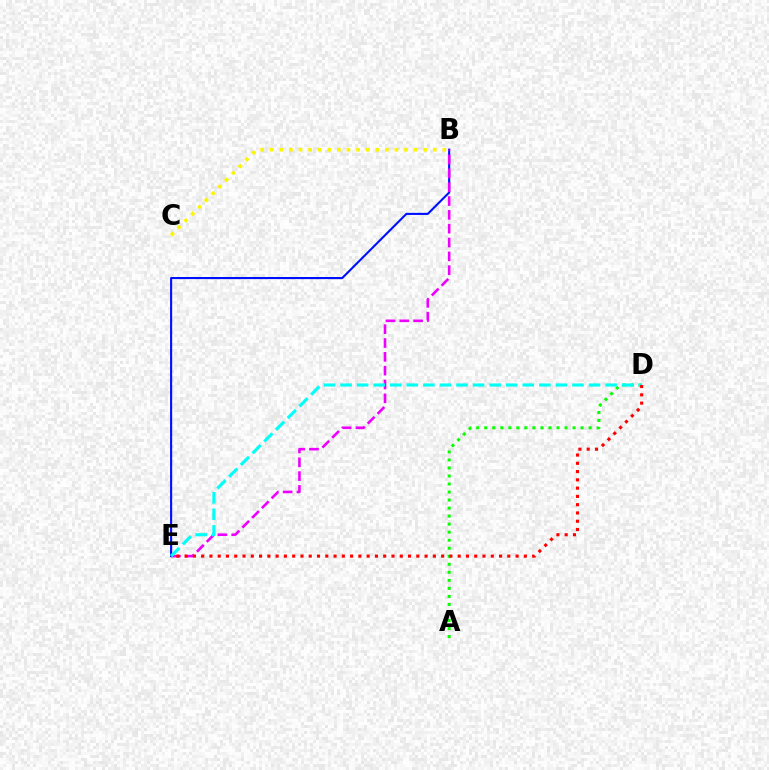{('B', 'C'): [{'color': '#fcf500', 'line_style': 'dotted', 'thickness': 2.61}], ('B', 'E'): [{'color': '#0010ff', 'line_style': 'solid', 'thickness': 1.52}, {'color': '#ee00ff', 'line_style': 'dashed', 'thickness': 1.88}], ('A', 'D'): [{'color': '#08ff00', 'line_style': 'dotted', 'thickness': 2.18}], ('D', 'E'): [{'color': '#00fff6', 'line_style': 'dashed', 'thickness': 2.25}, {'color': '#ff0000', 'line_style': 'dotted', 'thickness': 2.25}]}